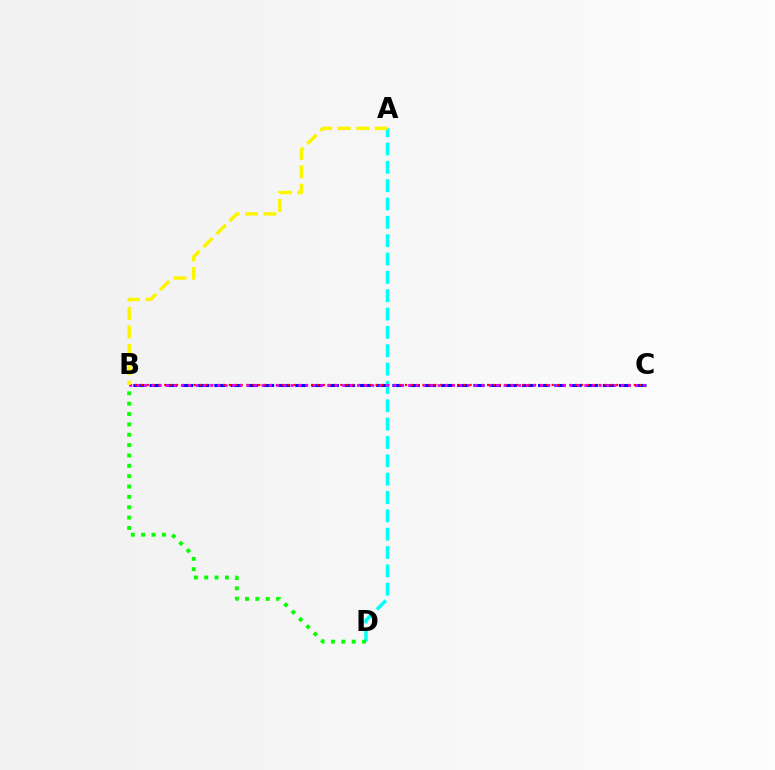{('B', 'C'): [{'color': '#0010ff', 'line_style': 'dashed', 'thickness': 2.2}, {'color': '#ff0000', 'line_style': 'dotted', 'thickness': 1.59}, {'color': '#ee00ff', 'line_style': 'dotted', 'thickness': 1.99}], ('A', 'D'): [{'color': '#00fff6', 'line_style': 'dashed', 'thickness': 2.49}], ('B', 'D'): [{'color': '#08ff00', 'line_style': 'dotted', 'thickness': 2.82}], ('A', 'B'): [{'color': '#fcf500', 'line_style': 'dashed', 'thickness': 2.5}]}